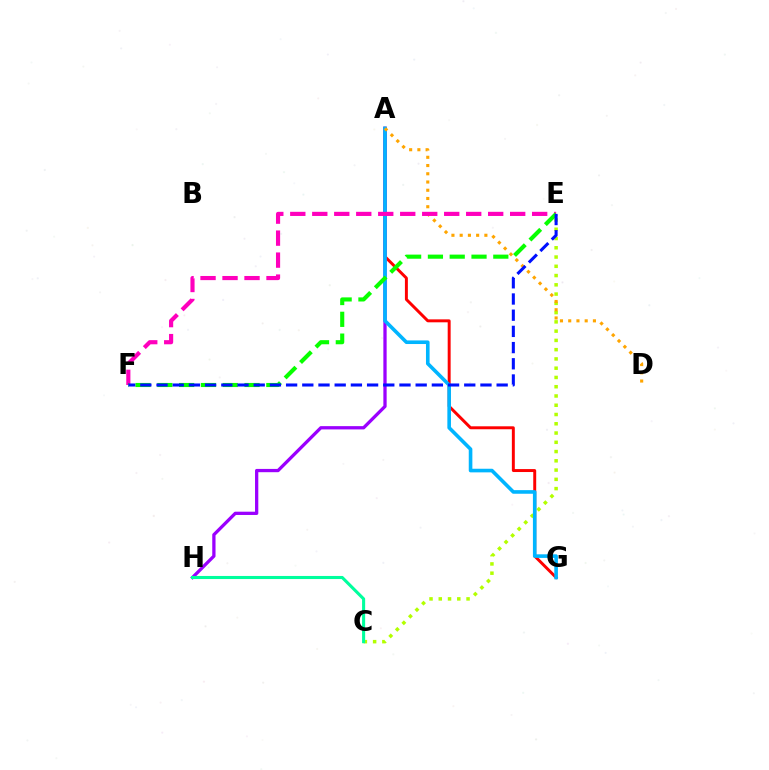{('A', 'G'): [{'color': '#ff0000', 'line_style': 'solid', 'thickness': 2.13}, {'color': '#00b5ff', 'line_style': 'solid', 'thickness': 2.6}], ('C', 'E'): [{'color': '#b3ff00', 'line_style': 'dotted', 'thickness': 2.52}], ('A', 'H'): [{'color': '#9b00ff', 'line_style': 'solid', 'thickness': 2.36}], ('A', 'D'): [{'color': '#ffa500', 'line_style': 'dotted', 'thickness': 2.24}], ('E', 'F'): [{'color': '#ff00bd', 'line_style': 'dashed', 'thickness': 2.99}, {'color': '#08ff00', 'line_style': 'dashed', 'thickness': 2.96}, {'color': '#0010ff', 'line_style': 'dashed', 'thickness': 2.2}], ('C', 'H'): [{'color': '#00ff9d', 'line_style': 'solid', 'thickness': 2.22}]}